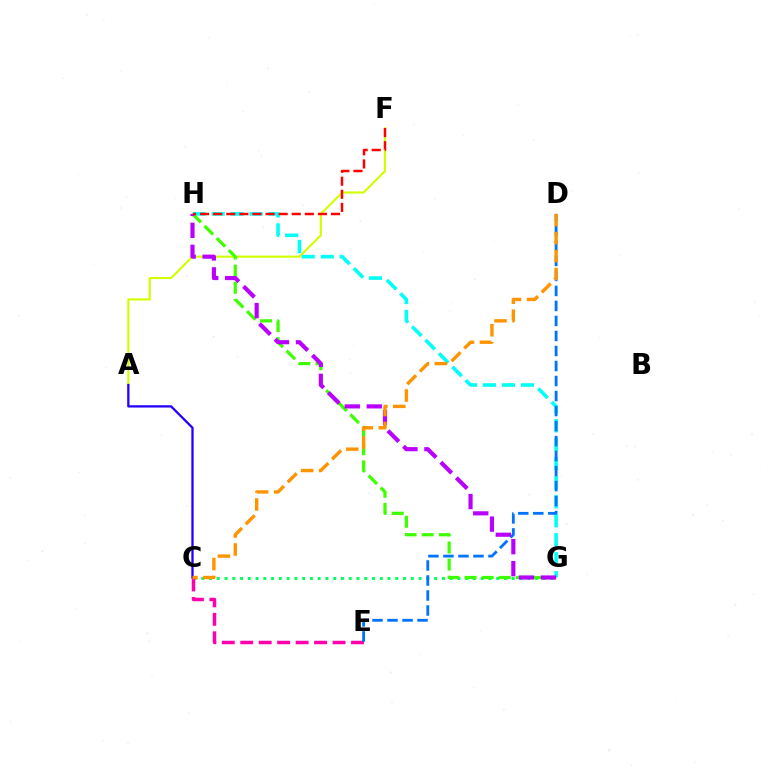{('C', 'G'): [{'color': '#00ff5c', 'line_style': 'dotted', 'thickness': 2.11}], ('A', 'F'): [{'color': '#d1ff00', 'line_style': 'solid', 'thickness': 1.53}], ('G', 'H'): [{'color': '#00fff6', 'line_style': 'dashed', 'thickness': 2.58}, {'color': '#3dff00', 'line_style': 'dashed', 'thickness': 2.33}, {'color': '#b900ff', 'line_style': 'dashed', 'thickness': 2.99}], ('C', 'E'): [{'color': '#ff00ac', 'line_style': 'dashed', 'thickness': 2.51}], ('D', 'E'): [{'color': '#0074ff', 'line_style': 'dashed', 'thickness': 2.04}], ('A', 'C'): [{'color': '#2500ff', 'line_style': 'solid', 'thickness': 1.66}], ('C', 'D'): [{'color': '#ff9400', 'line_style': 'dashed', 'thickness': 2.44}], ('F', 'H'): [{'color': '#ff0000', 'line_style': 'dashed', 'thickness': 1.78}]}